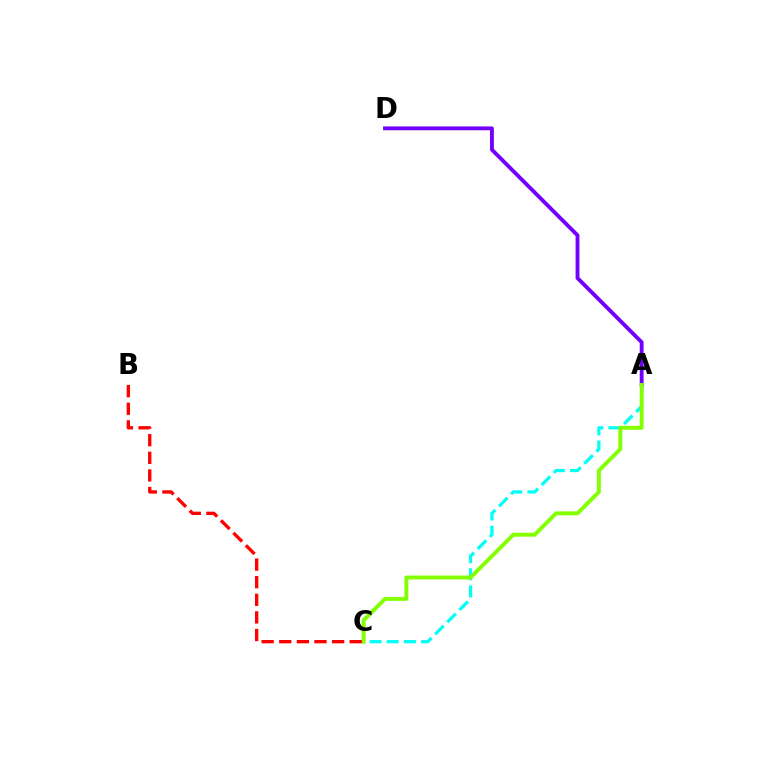{('A', 'C'): [{'color': '#00fff6', 'line_style': 'dashed', 'thickness': 2.33}, {'color': '#84ff00', 'line_style': 'solid', 'thickness': 2.82}], ('A', 'D'): [{'color': '#7200ff', 'line_style': 'solid', 'thickness': 2.77}], ('B', 'C'): [{'color': '#ff0000', 'line_style': 'dashed', 'thickness': 2.39}]}